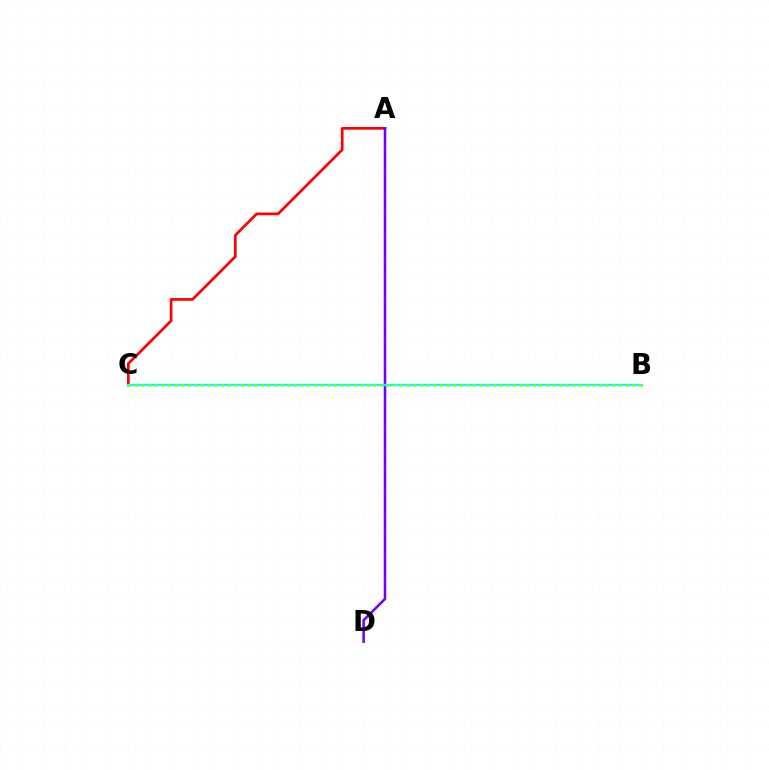{('A', 'C'): [{'color': '#ff0000', 'line_style': 'solid', 'thickness': 1.95}], ('A', 'D'): [{'color': '#7200ff', 'line_style': 'solid', 'thickness': 1.84}], ('B', 'C'): [{'color': '#00fff6', 'line_style': 'solid', 'thickness': 1.65}, {'color': '#84ff00', 'line_style': 'dotted', 'thickness': 1.8}]}